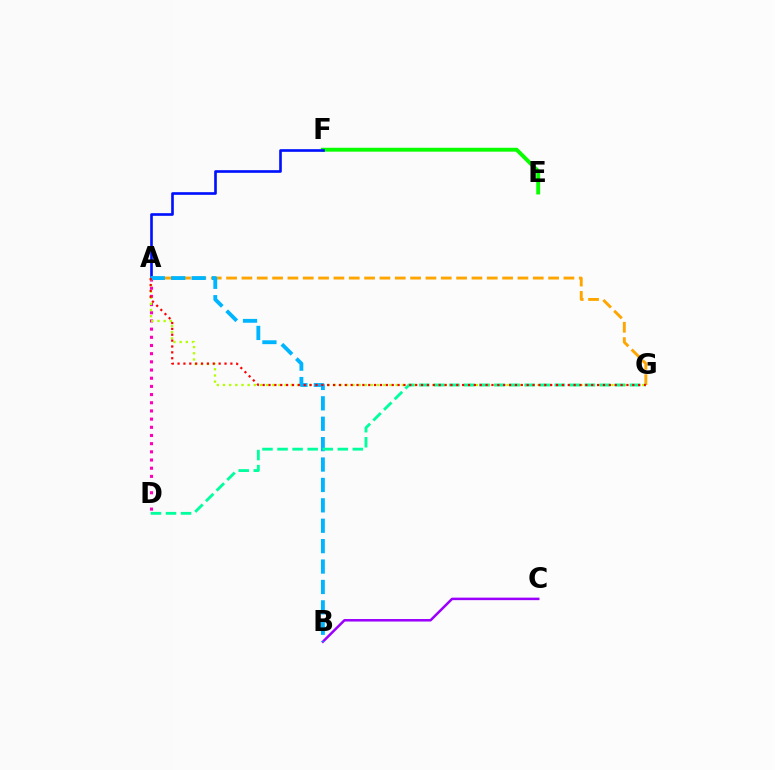{('A', 'D'): [{'color': '#ff00bd', 'line_style': 'dotted', 'thickness': 2.22}], ('B', 'C'): [{'color': '#9b00ff', 'line_style': 'solid', 'thickness': 1.81}], ('E', 'F'): [{'color': '#08ff00', 'line_style': 'solid', 'thickness': 2.8}], ('A', 'F'): [{'color': '#0010ff', 'line_style': 'solid', 'thickness': 1.9}], ('A', 'G'): [{'color': '#ffa500', 'line_style': 'dashed', 'thickness': 2.08}, {'color': '#b3ff00', 'line_style': 'dotted', 'thickness': 1.68}, {'color': '#ff0000', 'line_style': 'dotted', 'thickness': 1.59}], ('A', 'B'): [{'color': '#00b5ff', 'line_style': 'dashed', 'thickness': 2.77}], ('D', 'G'): [{'color': '#00ff9d', 'line_style': 'dashed', 'thickness': 2.05}]}